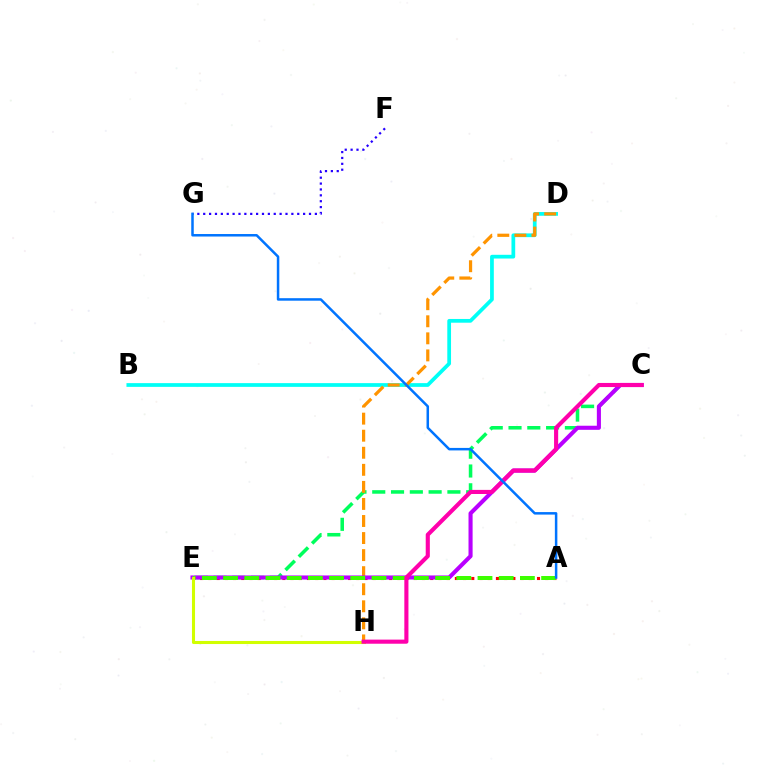{('F', 'G'): [{'color': '#2500ff', 'line_style': 'dotted', 'thickness': 1.6}], ('C', 'E'): [{'color': '#00ff5c', 'line_style': 'dashed', 'thickness': 2.55}, {'color': '#b900ff', 'line_style': 'solid', 'thickness': 2.94}], ('B', 'D'): [{'color': '#00fff6', 'line_style': 'solid', 'thickness': 2.69}], ('A', 'E'): [{'color': '#ff0000', 'line_style': 'dotted', 'thickness': 2.23}, {'color': '#3dff00', 'line_style': 'dashed', 'thickness': 2.88}], ('D', 'H'): [{'color': '#ff9400', 'line_style': 'dashed', 'thickness': 2.32}], ('E', 'H'): [{'color': '#d1ff00', 'line_style': 'solid', 'thickness': 2.21}], ('C', 'H'): [{'color': '#ff00ac', 'line_style': 'solid', 'thickness': 2.96}], ('A', 'G'): [{'color': '#0074ff', 'line_style': 'solid', 'thickness': 1.8}]}